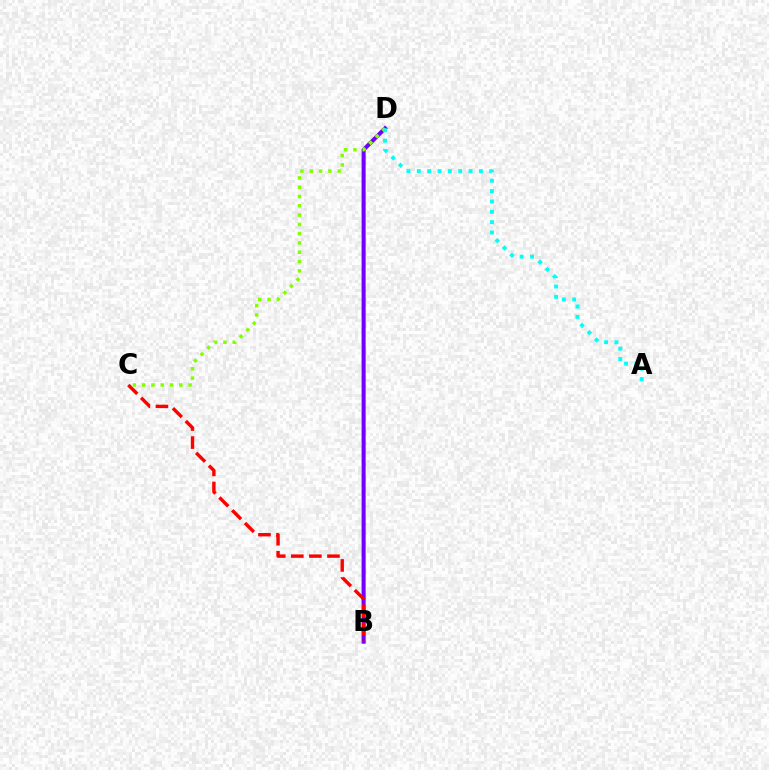{('B', 'D'): [{'color': '#7200ff', 'line_style': 'solid', 'thickness': 2.91}], ('B', 'C'): [{'color': '#ff0000', 'line_style': 'dashed', 'thickness': 2.46}], ('C', 'D'): [{'color': '#84ff00', 'line_style': 'dotted', 'thickness': 2.53}], ('A', 'D'): [{'color': '#00fff6', 'line_style': 'dotted', 'thickness': 2.81}]}